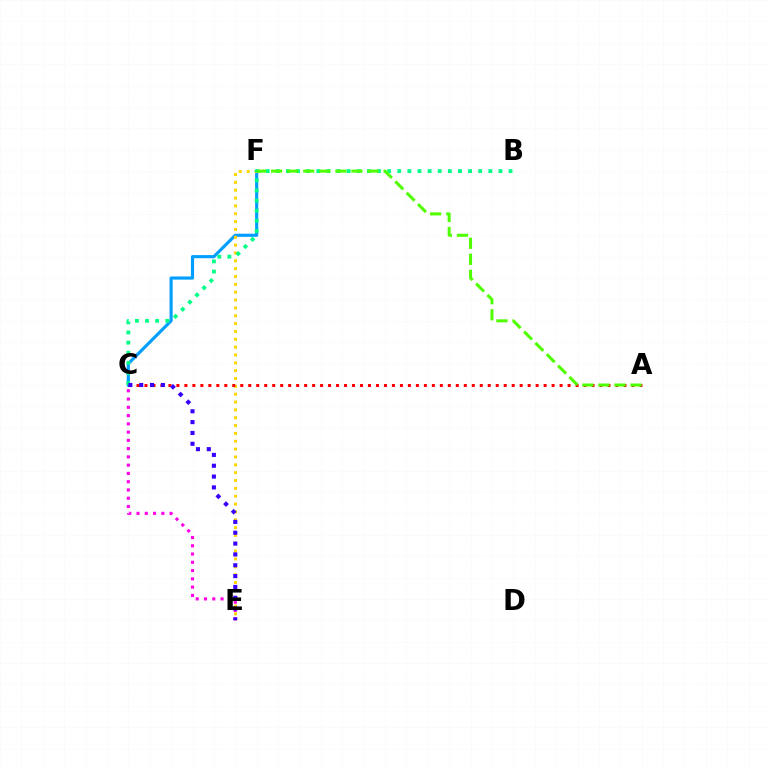{('C', 'F'): [{'color': '#009eff', 'line_style': 'solid', 'thickness': 2.25}], ('E', 'F'): [{'color': '#ffd500', 'line_style': 'dotted', 'thickness': 2.13}], ('A', 'C'): [{'color': '#ff0000', 'line_style': 'dotted', 'thickness': 2.17}], ('B', 'C'): [{'color': '#00ff86', 'line_style': 'dotted', 'thickness': 2.75}], ('C', 'E'): [{'color': '#ff00ed', 'line_style': 'dotted', 'thickness': 2.25}, {'color': '#3700ff', 'line_style': 'dotted', 'thickness': 2.94}], ('A', 'F'): [{'color': '#4fff00', 'line_style': 'dashed', 'thickness': 2.18}]}